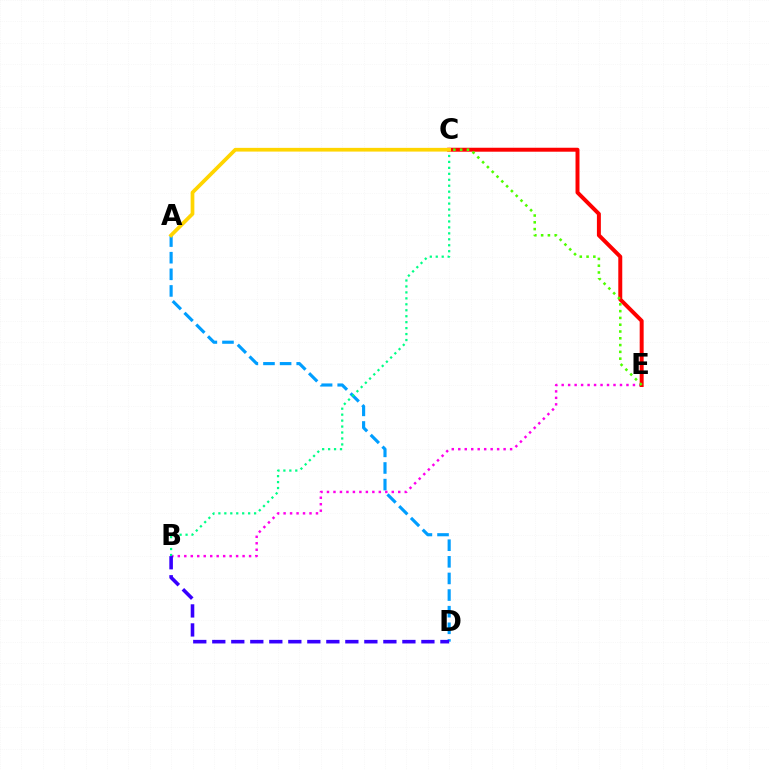{('A', 'D'): [{'color': '#009eff', 'line_style': 'dashed', 'thickness': 2.26}], ('B', 'E'): [{'color': '#ff00ed', 'line_style': 'dotted', 'thickness': 1.76}], ('C', 'E'): [{'color': '#ff0000', 'line_style': 'solid', 'thickness': 2.85}, {'color': '#4fff00', 'line_style': 'dotted', 'thickness': 1.84}], ('B', 'C'): [{'color': '#00ff86', 'line_style': 'dotted', 'thickness': 1.62}], ('A', 'C'): [{'color': '#ffd500', 'line_style': 'solid', 'thickness': 2.68}], ('B', 'D'): [{'color': '#3700ff', 'line_style': 'dashed', 'thickness': 2.58}]}